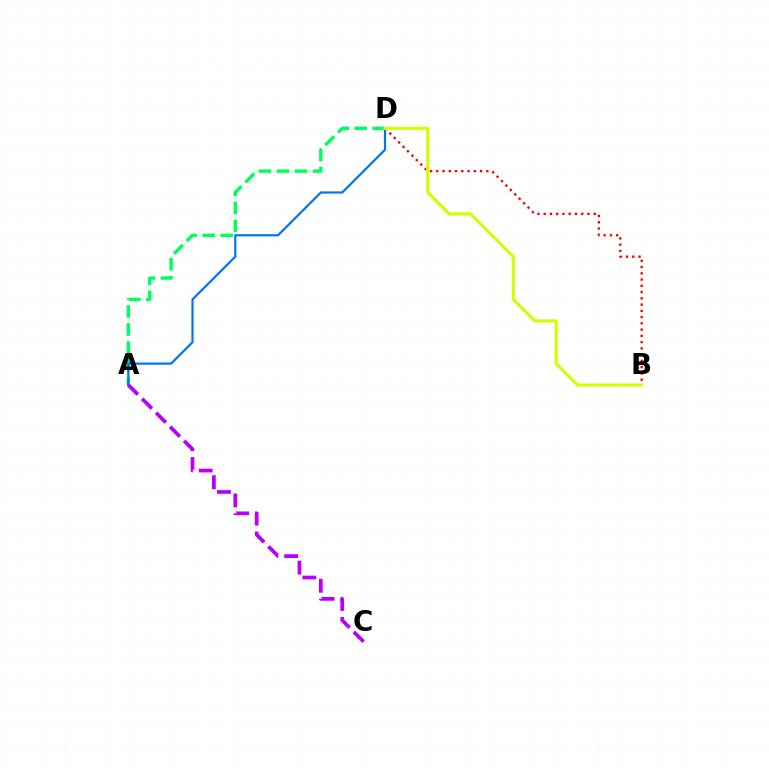{('A', 'D'): [{'color': '#00ff5c', 'line_style': 'dashed', 'thickness': 2.44}, {'color': '#0074ff', 'line_style': 'solid', 'thickness': 1.59}], ('B', 'D'): [{'color': '#ff0000', 'line_style': 'dotted', 'thickness': 1.7}, {'color': '#d1ff00', 'line_style': 'solid', 'thickness': 2.23}], ('A', 'C'): [{'color': '#b900ff', 'line_style': 'dashed', 'thickness': 2.69}]}